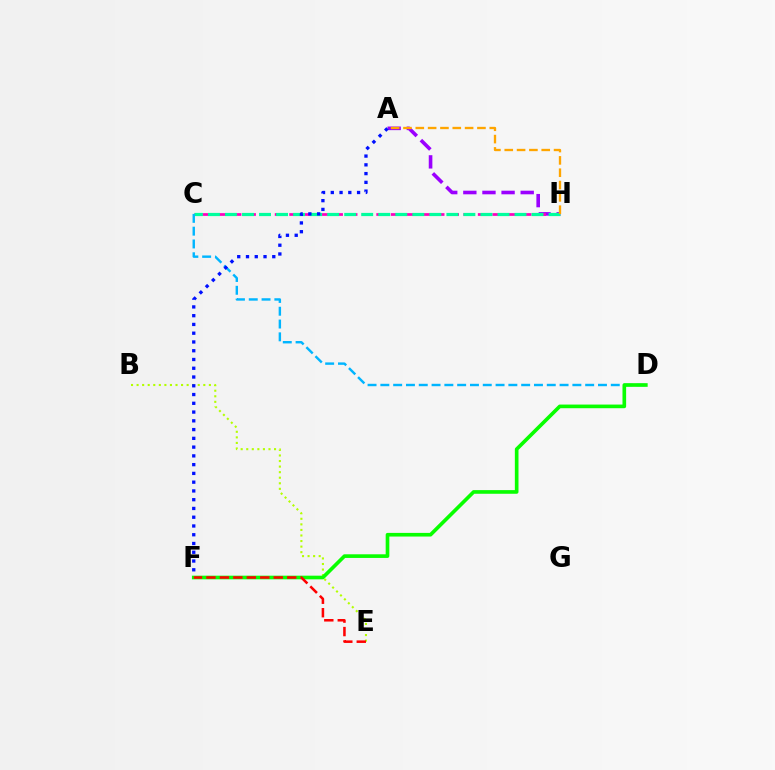{('A', 'H'): [{'color': '#9b00ff', 'line_style': 'dashed', 'thickness': 2.6}, {'color': '#ffa500', 'line_style': 'dashed', 'thickness': 1.67}], ('C', 'H'): [{'color': '#ff00bd', 'line_style': 'dashed', 'thickness': 1.97}, {'color': '#00ff9d', 'line_style': 'dashed', 'thickness': 2.31}], ('B', 'E'): [{'color': '#b3ff00', 'line_style': 'dotted', 'thickness': 1.51}], ('C', 'D'): [{'color': '#00b5ff', 'line_style': 'dashed', 'thickness': 1.74}], ('A', 'F'): [{'color': '#0010ff', 'line_style': 'dotted', 'thickness': 2.38}], ('D', 'F'): [{'color': '#08ff00', 'line_style': 'solid', 'thickness': 2.62}], ('E', 'F'): [{'color': '#ff0000', 'line_style': 'dashed', 'thickness': 1.83}]}